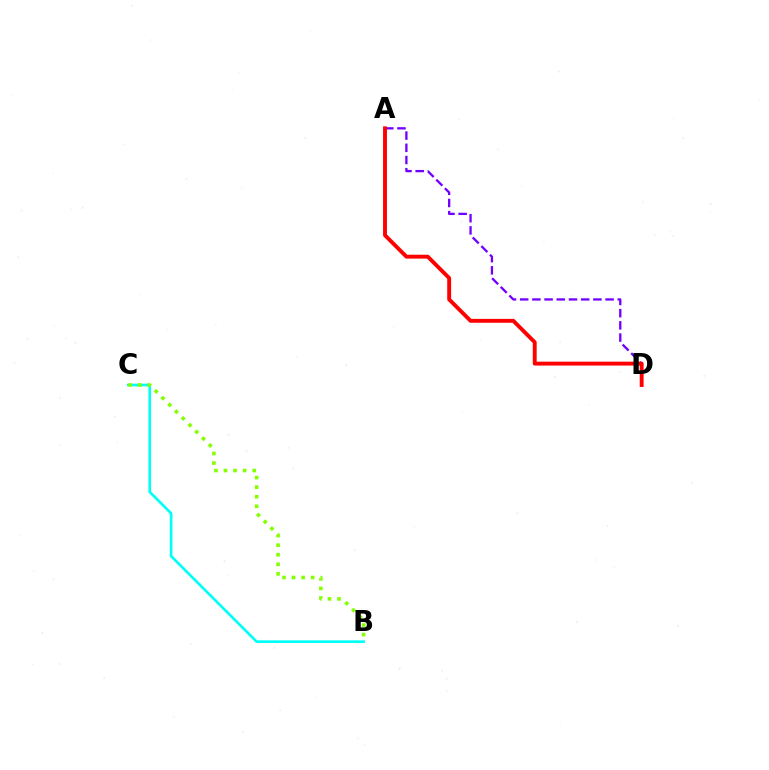{('A', 'D'): [{'color': '#7200ff', 'line_style': 'dashed', 'thickness': 1.66}, {'color': '#ff0000', 'line_style': 'solid', 'thickness': 2.8}], ('B', 'C'): [{'color': '#00fff6', 'line_style': 'solid', 'thickness': 1.91}, {'color': '#84ff00', 'line_style': 'dotted', 'thickness': 2.6}]}